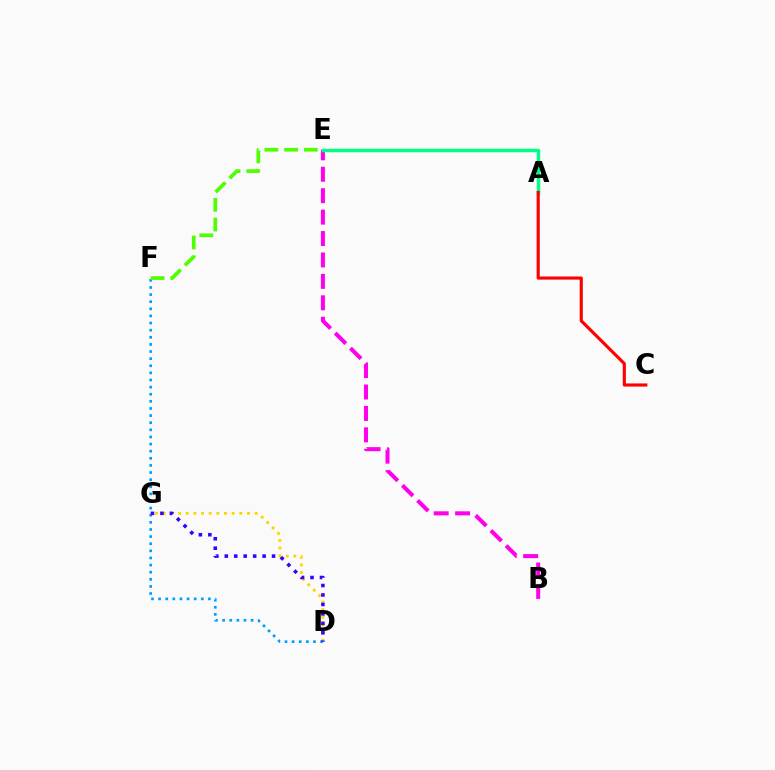{('D', 'G'): [{'color': '#ffd500', 'line_style': 'dotted', 'thickness': 2.08}, {'color': '#3700ff', 'line_style': 'dotted', 'thickness': 2.57}], ('B', 'E'): [{'color': '#ff00ed', 'line_style': 'dashed', 'thickness': 2.91}], ('D', 'F'): [{'color': '#009eff', 'line_style': 'dotted', 'thickness': 1.93}], ('A', 'E'): [{'color': '#00ff86', 'line_style': 'solid', 'thickness': 2.51}], ('A', 'C'): [{'color': '#ff0000', 'line_style': 'solid', 'thickness': 2.26}], ('E', 'F'): [{'color': '#4fff00', 'line_style': 'dashed', 'thickness': 2.68}]}